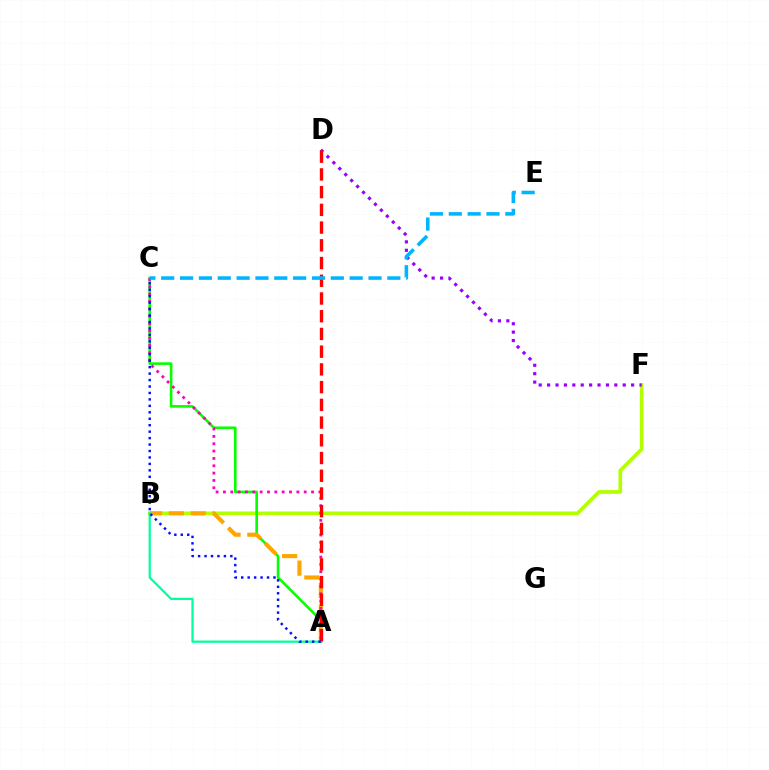{('B', 'F'): [{'color': '#b3ff00', 'line_style': 'solid', 'thickness': 2.64}], ('A', 'C'): [{'color': '#08ff00', 'line_style': 'solid', 'thickness': 1.89}, {'color': '#ff00bd', 'line_style': 'dotted', 'thickness': 1.99}, {'color': '#0010ff', 'line_style': 'dotted', 'thickness': 1.75}], ('A', 'B'): [{'color': '#ffa500', 'line_style': 'dashed', 'thickness': 2.97}, {'color': '#00ff9d', 'line_style': 'solid', 'thickness': 1.62}], ('D', 'F'): [{'color': '#9b00ff', 'line_style': 'dotted', 'thickness': 2.28}], ('A', 'D'): [{'color': '#ff0000', 'line_style': 'dashed', 'thickness': 2.41}], ('C', 'E'): [{'color': '#00b5ff', 'line_style': 'dashed', 'thickness': 2.56}]}